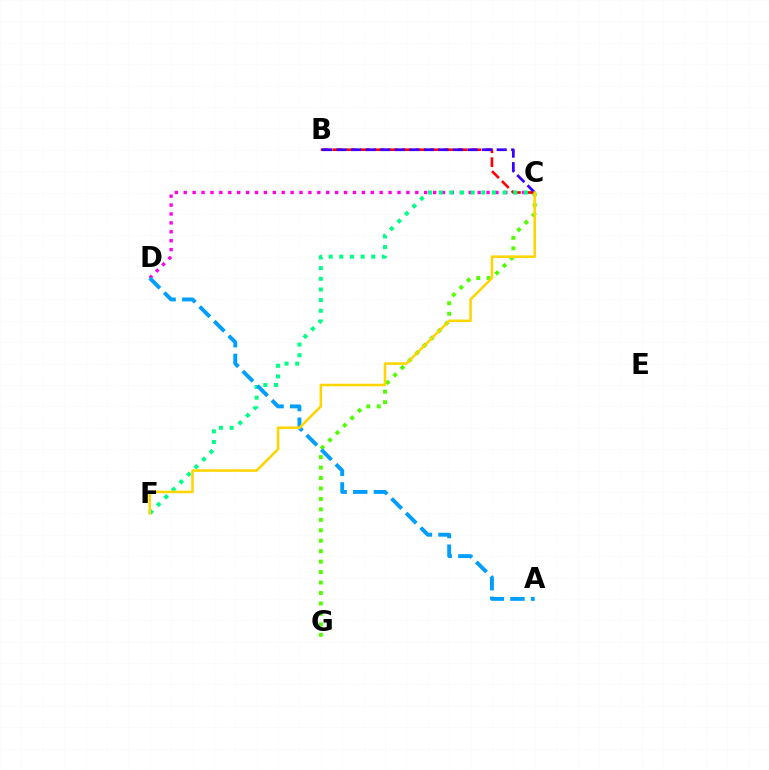{('C', 'D'): [{'color': '#ff00ed', 'line_style': 'dotted', 'thickness': 2.42}], ('B', 'C'): [{'color': '#ff0000', 'line_style': 'dashed', 'thickness': 1.89}, {'color': '#3700ff', 'line_style': 'dashed', 'thickness': 1.98}], ('C', 'F'): [{'color': '#00ff86', 'line_style': 'dotted', 'thickness': 2.89}, {'color': '#ffd500', 'line_style': 'solid', 'thickness': 1.84}], ('C', 'G'): [{'color': '#4fff00', 'line_style': 'dotted', 'thickness': 2.84}], ('A', 'D'): [{'color': '#009eff', 'line_style': 'dashed', 'thickness': 2.8}]}